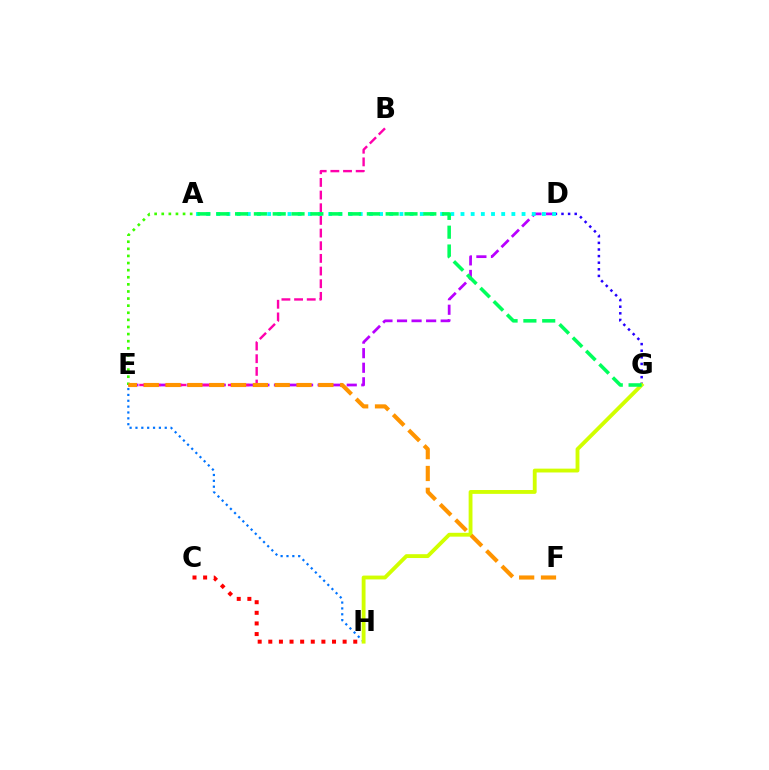{('D', 'E'): [{'color': '#b900ff', 'line_style': 'dashed', 'thickness': 1.98}], ('E', 'H'): [{'color': '#0074ff', 'line_style': 'dotted', 'thickness': 1.59}], ('D', 'G'): [{'color': '#2500ff', 'line_style': 'dotted', 'thickness': 1.8}], ('B', 'E'): [{'color': '#ff00ac', 'line_style': 'dashed', 'thickness': 1.72}], ('G', 'H'): [{'color': '#d1ff00', 'line_style': 'solid', 'thickness': 2.77}], ('C', 'H'): [{'color': '#ff0000', 'line_style': 'dotted', 'thickness': 2.89}], ('A', 'E'): [{'color': '#3dff00', 'line_style': 'dotted', 'thickness': 1.93}], ('E', 'F'): [{'color': '#ff9400', 'line_style': 'dashed', 'thickness': 2.97}], ('A', 'D'): [{'color': '#00fff6', 'line_style': 'dotted', 'thickness': 2.77}], ('A', 'G'): [{'color': '#00ff5c', 'line_style': 'dashed', 'thickness': 2.56}]}